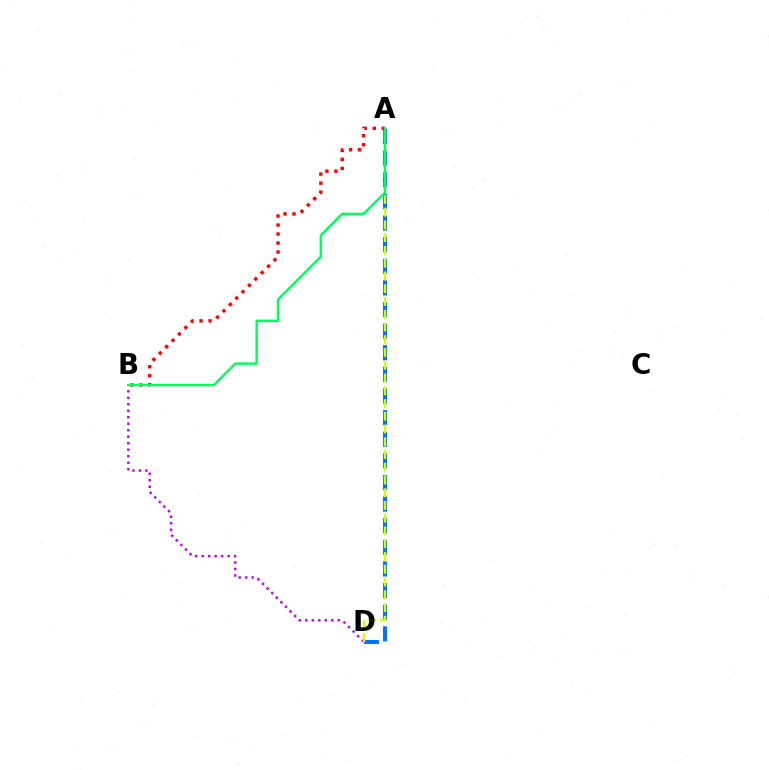{('B', 'D'): [{'color': '#b900ff', 'line_style': 'dotted', 'thickness': 1.76}], ('A', 'D'): [{'color': '#0074ff', 'line_style': 'dashed', 'thickness': 2.94}, {'color': '#d1ff00', 'line_style': 'dashed', 'thickness': 1.73}], ('A', 'B'): [{'color': '#ff0000', 'line_style': 'dotted', 'thickness': 2.45}, {'color': '#00ff5c', 'line_style': 'solid', 'thickness': 1.76}]}